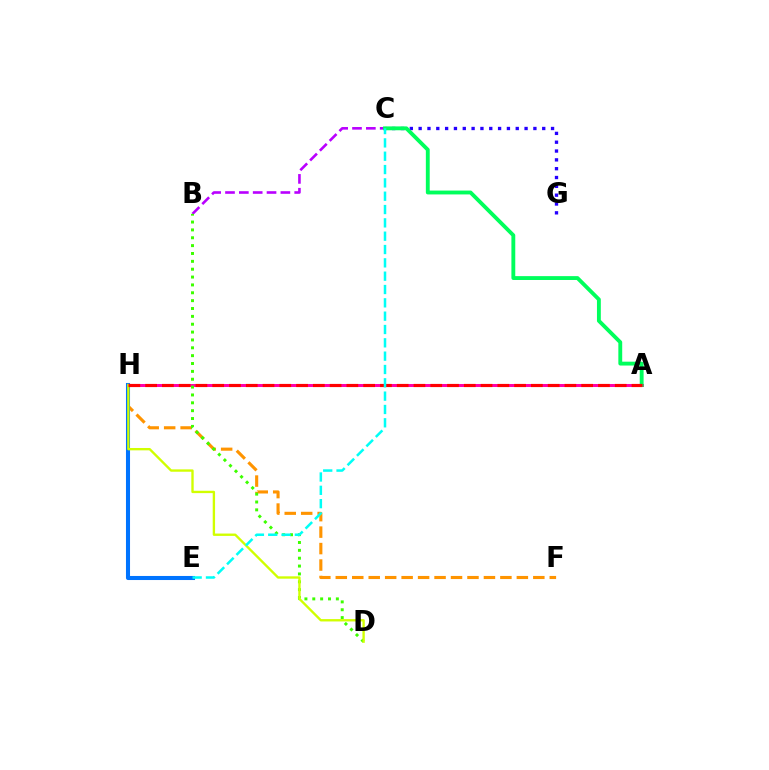{('A', 'H'): [{'color': '#ff00ac', 'line_style': 'solid', 'thickness': 2.16}, {'color': '#ff0000', 'line_style': 'dashed', 'thickness': 2.28}], ('F', 'H'): [{'color': '#ff9400', 'line_style': 'dashed', 'thickness': 2.24}], ('B', 'C'): [{'color': '#b900ff', 'line_style': 'dashed', 'thickness': 1.88}], ('E', 'H'): [{'color': '#0074ff', 'line_style': 'solid', 'thickness': 2.93}], ('B', 'D'): [{'color': '#3dff00', 'line_style': 'dotted', 'thickness': 2.14}], ('C', 'G'): [{'color': '#2500ff', 'line_style': 'dotted', 'thickness': 2.4}], ('A', 'C'): [{'color': '#00ff5c', 'line_style': 'solid', 'thickness': 2.78}], ('D', 'H'): [{'color': '#d1ff00', 'line_style': 'solid', 'thickness': 1.7}], ('C', 'E'): [{'color': '#00fff6', 'line_style': 'dashed', 'thickness': 1.81}]}